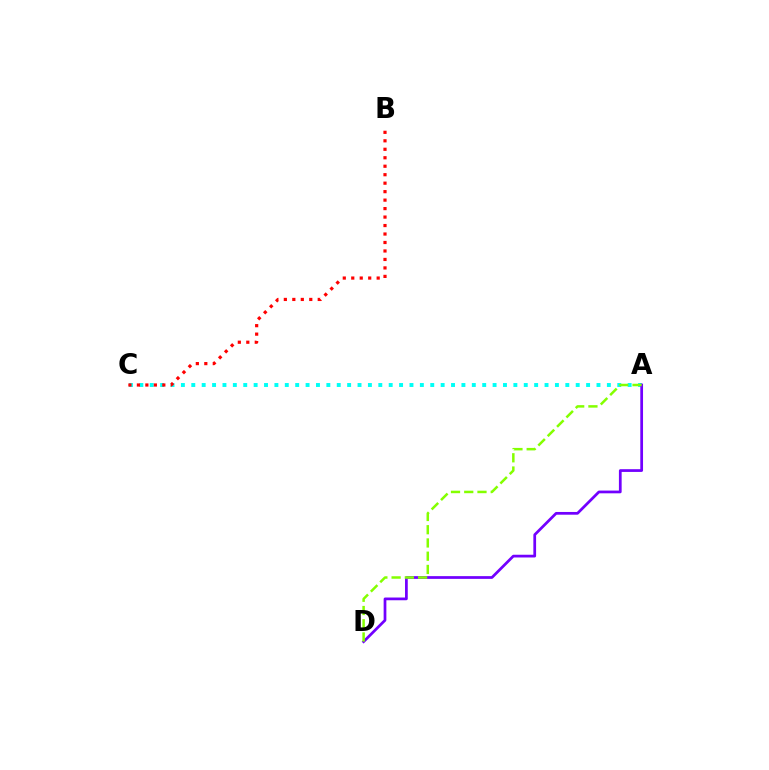{('A', 'C'): [{'color': '#00fff6', 'line_style': 'dotted', 'thickness': 2.82}], ('A', 'D'): [{'color': '#7200ff', 'line_style': 'solid', 'thickness': 1.97}, {'color': '#84ff00', 'line_style': 'dashed', 'thickness': 1.8}], ('B', 'C'): [{'color': '#ff0000', 'line_style': 'dotted', 'thickness': 2.3}]}